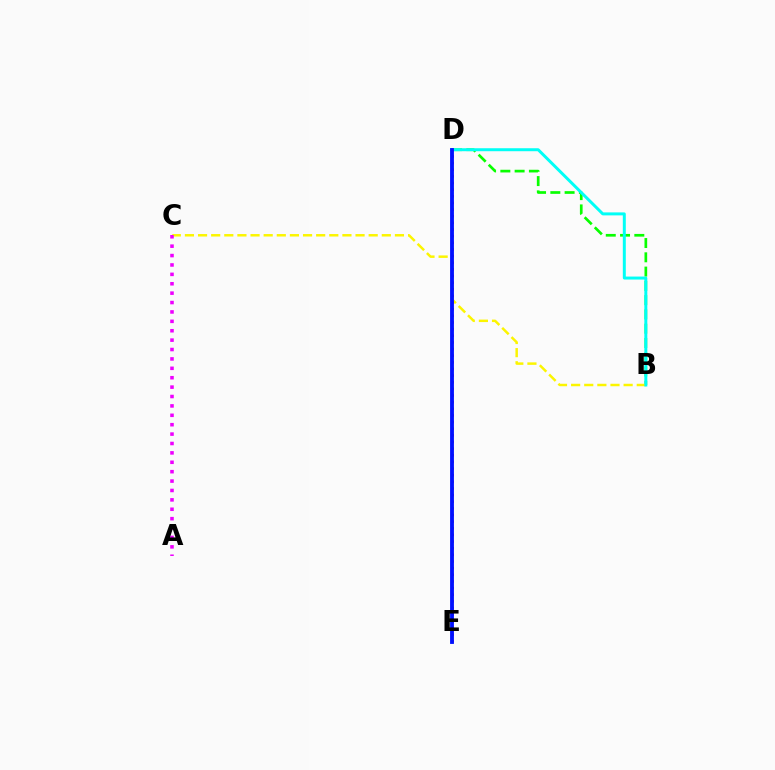{('B', 'D'): [{'color': '#08ff00', 'line_style': 'dashed', 'thickness': 1.94}, {'color': '#00fff6', 'line_style': 'solid', 'thickness': 2.14}], ('B', 'C'): [{'color': '#fcf500', 'line_style': 'dashed', 'thickness': 1.78}], ('D', 'E'): [{'color': '#ff0000', 'line_style': 'dotted', 'thickness': 1.8}, {'color': '#0010ff', 'line_style': 'solid', 'thickness': 2.76}], ('A', 'C'): [{'color': '#ee00ff', 'line_style': 'dotted', 'thickness': 2.55}]}